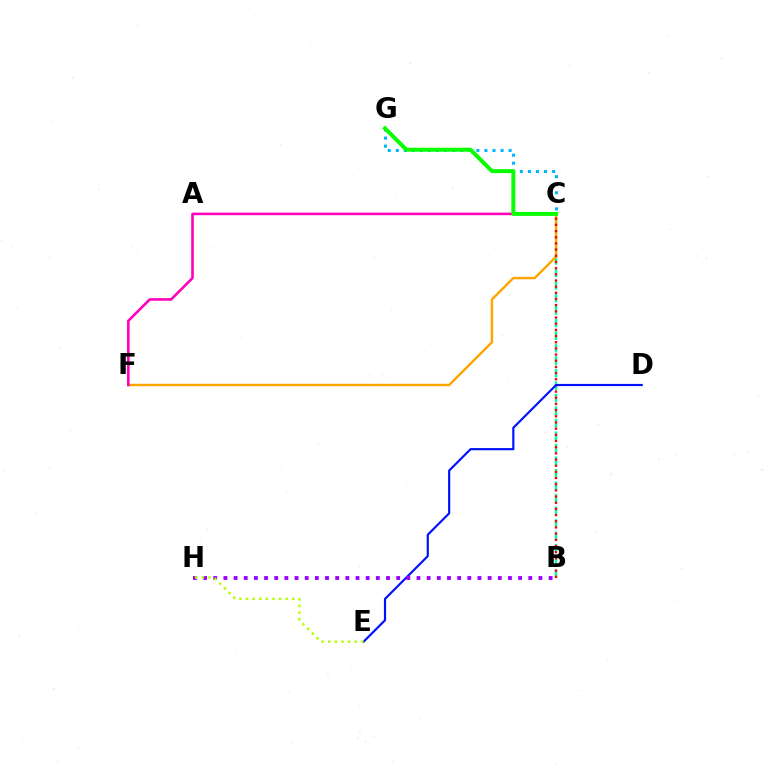{('C', 'G'): [{'color': '#00b5ff', 'line_style': 'dotted', 'thickness': 2.19}, {'color': '#08ff00', 'line_style': 'solid', 'thickness': 2.85}], ('B', 'C'): [{'color': '#00ff9d', 'line_style': 'dashed', 'thickness': 1.7}, {'color': '#ff0000', 'line_style': 'dotted', 'thickness': 1.68}], ('C', 'F'): [{'color': '#ffa500', 'line_style': 'solid', 'thickness': 1.74}, {'color': '#ff00bd', 'line_style': 'solid', 'thickness': 1.87}], ('D', 'E'): [{'color': '#0010ff', 'line_style': 'solid', 'thickness': 1.56}], ('B', 'H'): [{'color': '#9b00ff', 'line_style': 'dotted', 'thickness': 2.76}], ('E', 'H'): [{'color': '#b3ff00', 'line_style': 'dotted', 'thickness': 1.8}]}